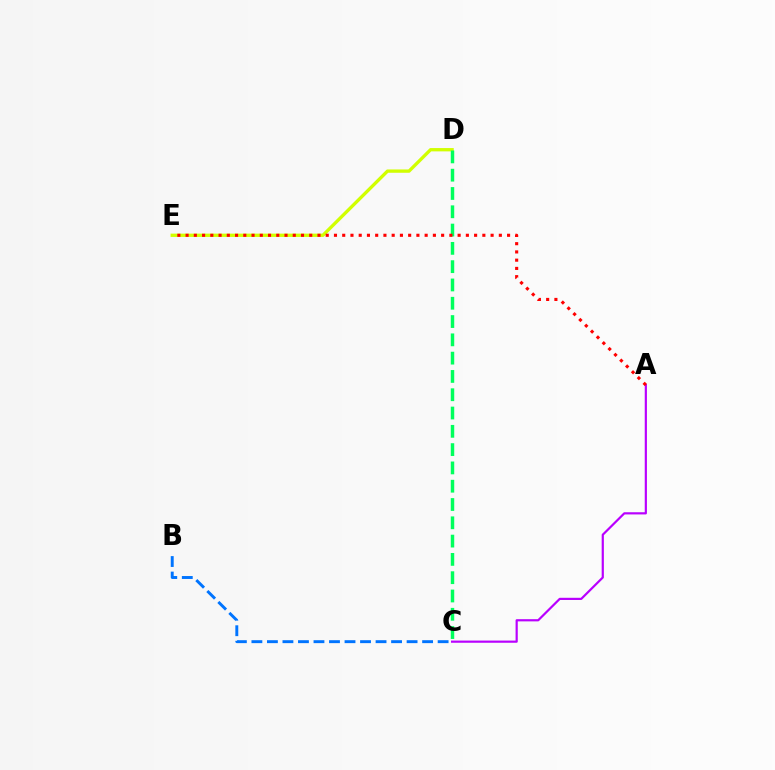{('D', 'E'): [{'color': '#d1ff00', 'line_style': 'solid', 'thickness': 2.39}], ('C', 'D'): [{'color': '#00ff5c', 'line_style': 'dashed', 'thickness': 2.49}], ('A', 'C'): [{'color': '#b900ff', 'line_style': 'solid', 'thickness': 1.58}], ('B', 'C'): [{'color': '#0074ff', 'line_style': 'dashed', 'thickness': 2.11}], ('A', 'E'): [{'color': '#ff0000', 'line_style': 'dotted', 'thickness': 2.24}]}